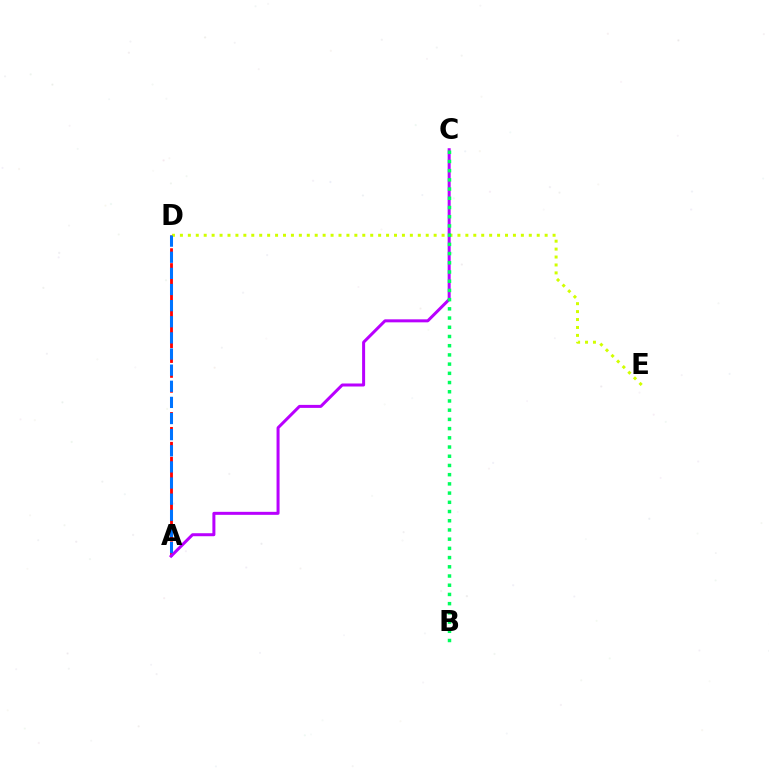{('A', 'D'): [{'color': '#ff0000', 'line_style': 'dashed', 'thickness': 2.02}, {'color': '#0074ff', 'line_style': 'dashed', 'thickness': 2.19}], ('D', 'E'): [{'color': '#d1ff00', 'line_style': 'dotted', 'thickness': 2.15}], ('A', 'C'): [{'color': '#b900ff', 'line_style': 'solid', 'thickness': 2.16}], ('B', 'C'): [{'color': '#00ff5c', 'line_style': 'dotted', 'thickness': 2.5}]}